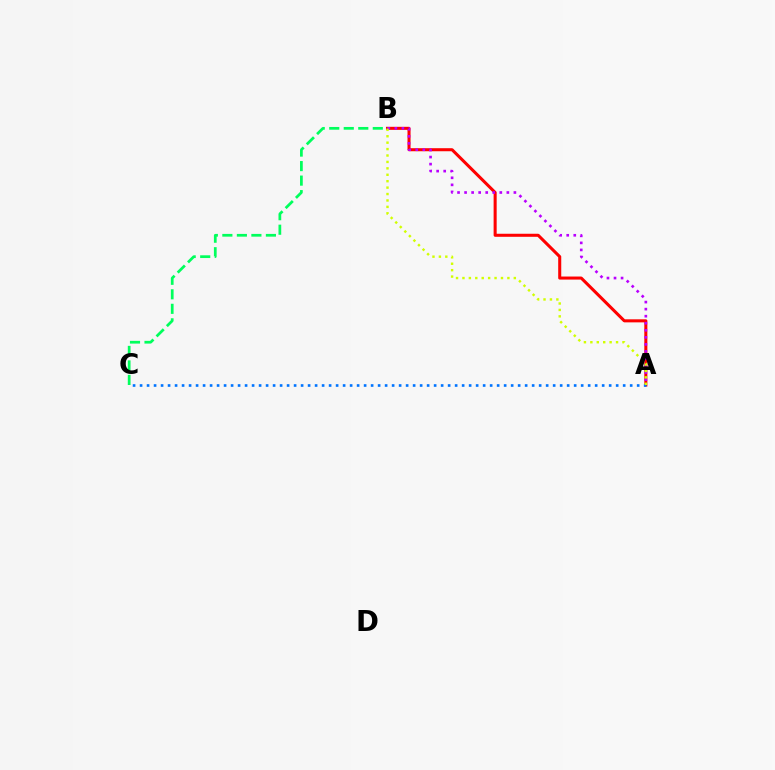{('A', 'B'): [{'color': '#ff0000', 'line_style': 'solid', 'thickness': 2.2}, {'color': '#b900ff', 'line_style': 'dotted', 'thickness': 1.91}, {'color': '#d1ff00', 'line_style': 'dotted', 'thickness': 1.74}], ('B', 'C'): [{'color': '#00ff5c', 'line_style': 'dashed', 'thickness': 1.97}], ('A', 'C'): [{'color': '#0074ff', 'line_style': 'dotted', 'thickness': 1.9}]}